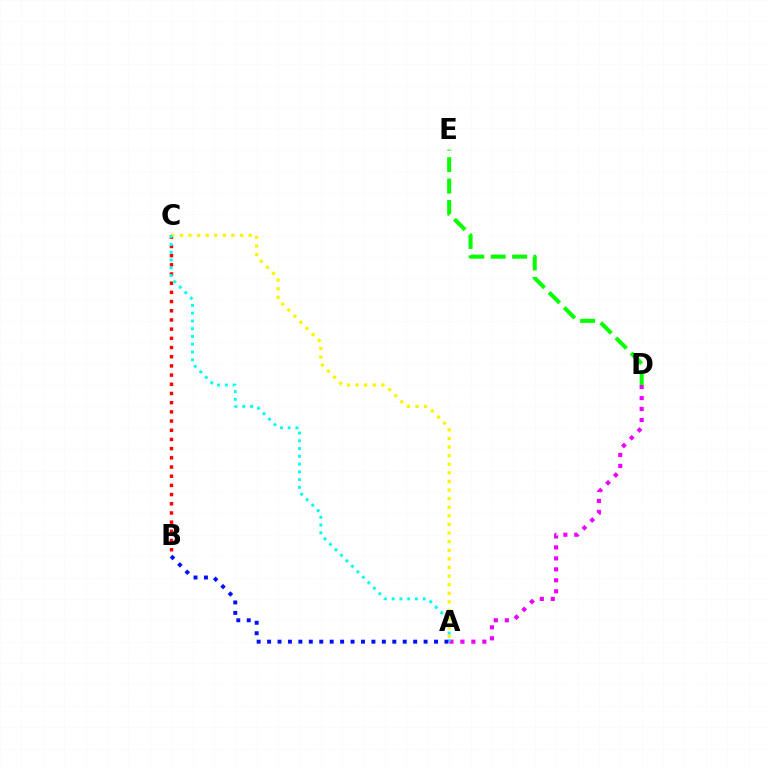{('B', 'C'): [{'color': '#ff0000', 'line_style': 'dotted', 'thickness': 2.5}], ('A', 'C'): [{'color': '#fcf500', 'line_style': 'dotted', 'thickness': 2.34}, {'color': '#00fff6', 'line_style': 'dotted', 'thickness': 2.11}], ('A', 'D'): [{'color': '#ee00ff', 'line_style': 'dotted', 'thickness': 2.98}], ('A', 'B'): [{'color': '#0010ff', 'line_style': 'dotted', 'thickness': 2.83}], ('D', 'E'): [{'color': '#08ff00', 'line_style': 'dashed', 'thickness': 2.91}]}